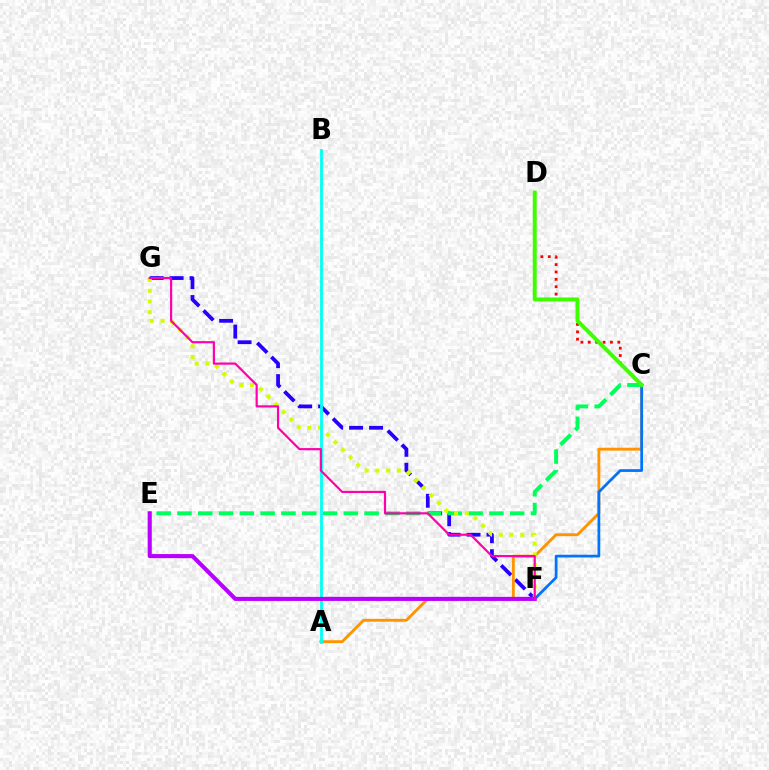{('F', 'G'): [{'color': '#2500ff', 'line_style': 'dashed', 'thickness': 2.71}, {'color': '#d1ff00', 'line_style': 'dotted', 'thickness': 2.91}, {'color': '#ff00ac', 'line_style': 'solid', 'thickness': 1.57}], ('A', 'C'): [{'color': '#ff9400', 'line_style': 'solid', 'thickness': 2.06}], ('C', 'D'): [{'color': '#ff0000', 'line_style': 'dotted', 'thickness': 2.01}, {'color': '#3dff00', 'line_style': 'solid', 'thickness': 2.83}], ('C', 'E'): [{'color': '#00ff5c', 'line_style': 'dashed', 'thickness': 2.83}], ('C', 'F'): [{'color': '#0074ff', 'line_style': 'solid', 'thickness': 1.98}], ('A', 'B'): [{'color': '#00fff6', 'line_style': 'solid', 'thickness': 2.0}], ('E', 'F'): [{'color': '#b900ff', 'line_style': 'solid', 'thickness': 2.95}]}